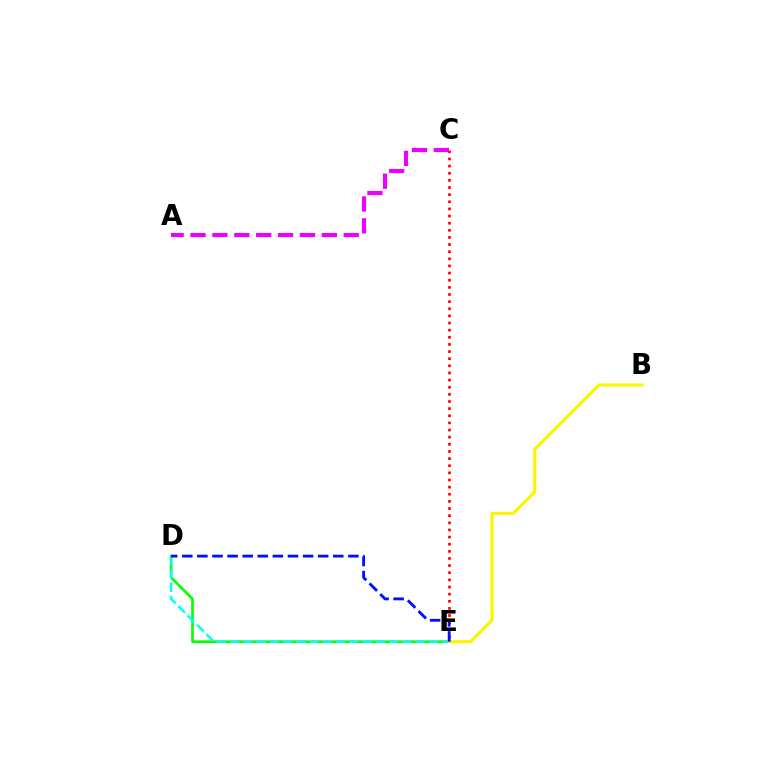{('D', 'E'): [{'color': '#08ff00', 'line_style': 'solid', 'thickness': 1.91}, {'color': '#00fff6', 'line_style': 'dashed', 'thickness': 1.8}, {'color': '#0010ff', 'line_style': 'dashed', 'thickness': 2.05}], ('C', 'E'): [{'color': '#ff0000', 'line_style': 'dotted', 'thickness': 1.94}], ('A', 'C'): [{'color': '#ee00ff', 'line_style': 'dashed', 'thickness': 2.97}], ('B', 'E'): [{'color': '#fcf500', 'line_style': 'solid', 'thickness': 2.27}]}